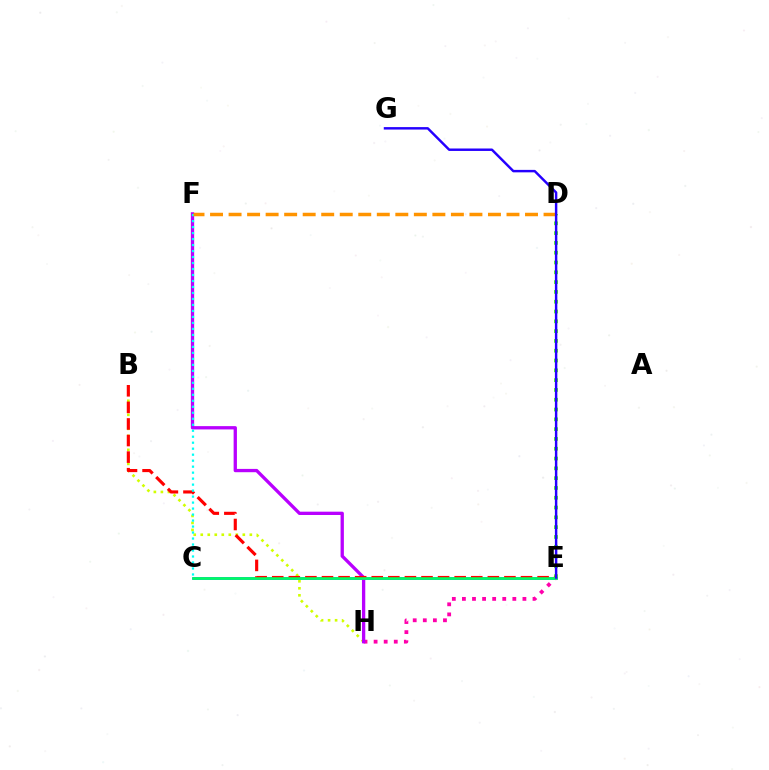{('C', 'E'): [{'color': '#0074ff', 'line_style': 'solid', 'thickness': 1.86}, {'color': '#00ff5c', 'line_style': 'solid', 'thickness': 1.83}], ('E', 'H'): [{'color': '#ff00ac', 'line_style': 'dotted', 'thickness': 2.74}], ('B', 'H'): [{'color': '#d1ff00', 'line_style': 'dotted', 'thickness': 1.91}], ('F', 'H'): [{'color': '#b900ff', 'line_style': 'solid', 'thickness': 2.38}], ('B', 'E'): [{'color': '#ff0000', 'line_style': 'dashed', 'thickness': 2.25}], ('D', 'E'): [{'color': '#3dff00', 'line_style': 'dotted', 'thickness': 2.66}], ('C', 'F'): [{'color': '#00fff6', 'line_style': 'dotted', 'thickness': 1.63}], ('D', 'F'): [{'color': '#ff9400', 'line_style': 'dashed', 'thickness': 2.52}], ('E', 'G'): [{'color': '#2500ff', 'line_style': 'solid', 'thickness': 1.77}]}